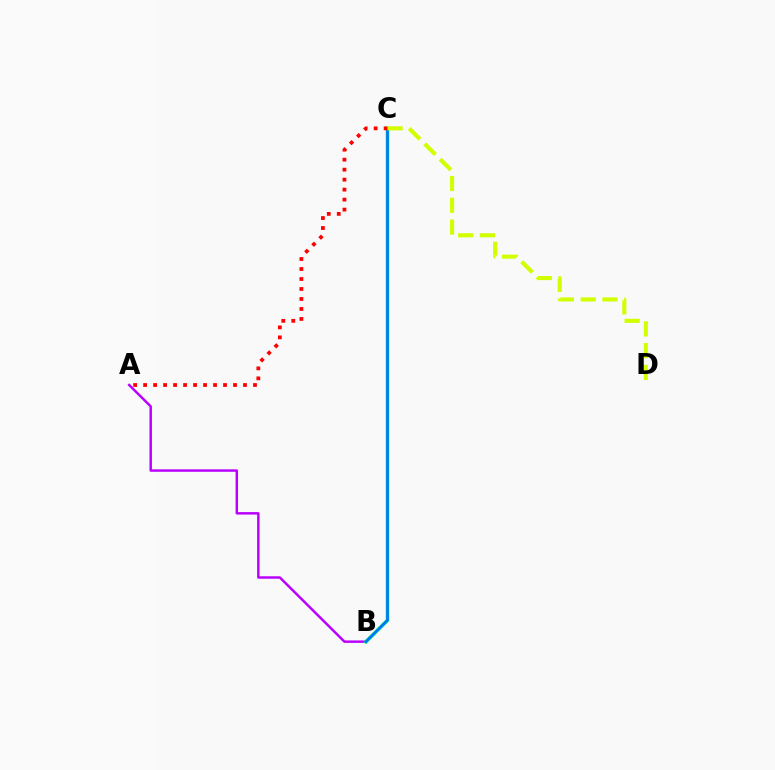{('A', 'B'): [{'color': '#b900ff', 'line_style': 'solid', 'thickness': 1.77}], ('B', 'C'): [{'color': '#00ff5c', 'line_style': 'solid', 'thickness': 2.58}, {'color': '#0074ff', 'line_style': 'solid', 'thickness': 1.9}], ('A', 'C'): [{'color': '#ff0000', 'line_style': 'dotted', 'thickness': 2.71}], ('C', 'D'): [{'color': '#d1ff00', 'line_style': 'dashed', 'thickness': 2.96}]}